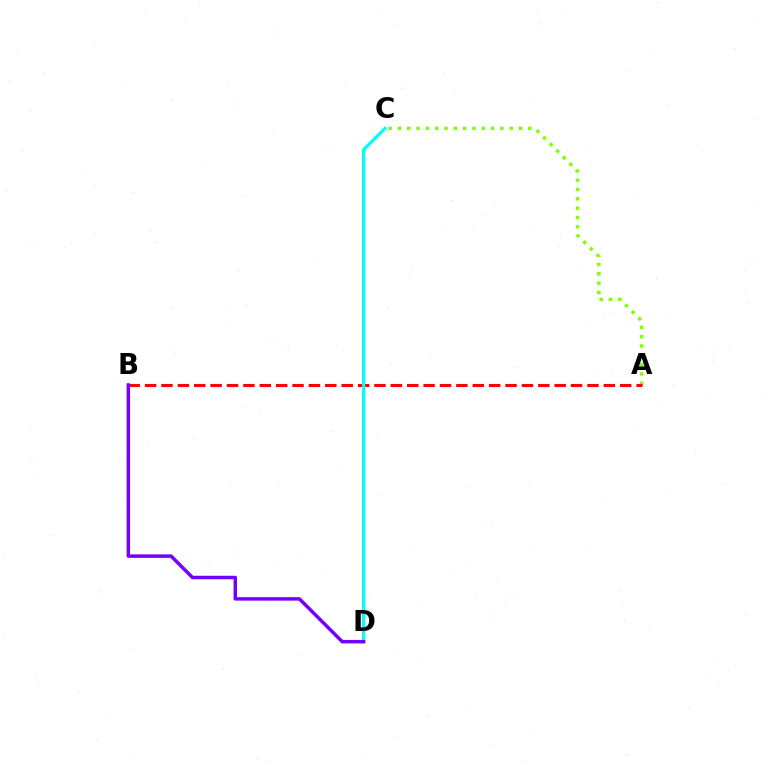{('A', 'C'): [{'color': '#84ff00', 'line_style': 'dotted', 'thickness': 2.53}], ('A', 'B'): [{'color': '#ff0000', 'line_style': 'dashed', 'thickness': 2.23}], ('C', 'D'): [{'color': '#00fff6', 'line_style': 'solid', 'thickness': 2.3}], ('B', 'D'): [{'color': '#7200ff', 'line_style': 'solid', 'thickness': 2.5}]}